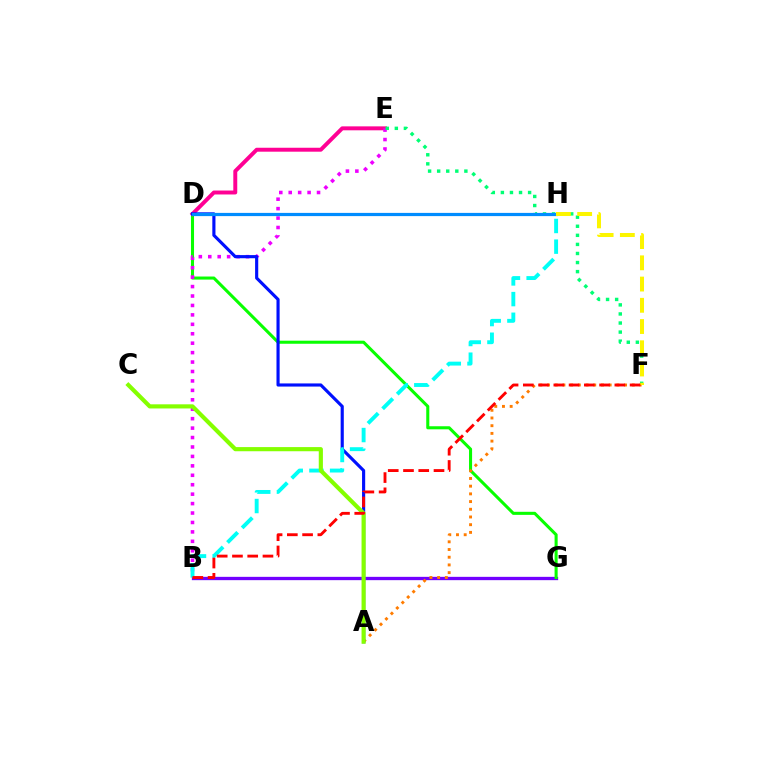{('B', 'G'): [{'color': '#7200ff', 'line_style': 'solid', 'thickness': 2.38}], ('D', 'G'): [{'color': '#08ff00', 'line_style': 'solid', 'thickness': 2.21}], ('D', 'E'): [{'color': '#ff0094', 'line_style': 'solid', 'thickness': 2.84}], ('A', 'F'): [{'color': '#ff7c00', 'line_style': 'dotted', 'thickness': 2.09}], ('B', 'E'): [{'color': '#ee00ff', 'line_style': 'dotted', 'thickness': 2.56}], ('A', 'D'): [{'color': '#0010ff', 'line_style': 'solid', 'thickness': 2.26}], ('E', 'F'): [{'color': '#00ff74', 'line_style': 'dotted', 'thickness': 2.46}], ('D', 'H'): [{'color': '#008cff', 'line_style': 'solid', 'thickness': 2.31}], ('B', 'H'): [{'color': '#00fff6', 'line_style': 'dashed', 'thickness': 2.81}], ('A', 'C'): [{'color': '#84ff00', 'line_style': 'solid', 'thickness': 2.98}], ('F', 'H'): [{'color': '#fcf500', 'line_style': 'dashed', 'thickness': 2.88}], ('B', 'F'): [{'color': '#ff0000', 'line_style': 'dashed', 'thickness': 2.07}]}